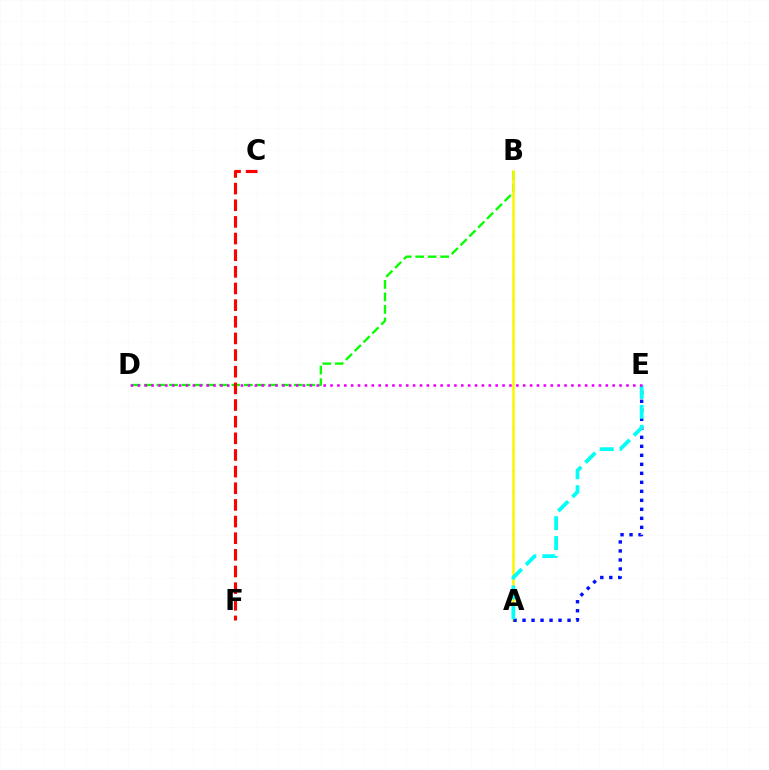{('B', 'D'): [{'color': '#08ff00', 'line_style': 'dashed', 'thickness': 1.7}], ('A', 'B'): [{'color': '#fcf500', 'line_style': 'solid', 'thickness': 1.84}], ('A', 'E'): [{'color': '#0010ff', 'line_style': 'dotted', 'thickness': 2.45}, {'color': '#00fff6', 'line_style': 'dashed', 'thickness': 2.7}], ('D', 'E'): [{'color': '#ee00ff', 'line_style': 'dotted', 'thickness': 1.87}], ('C', 'F'): [{'color': '#ff0000', 'line_style': 'dashed', 'thickness': 2.26}]}